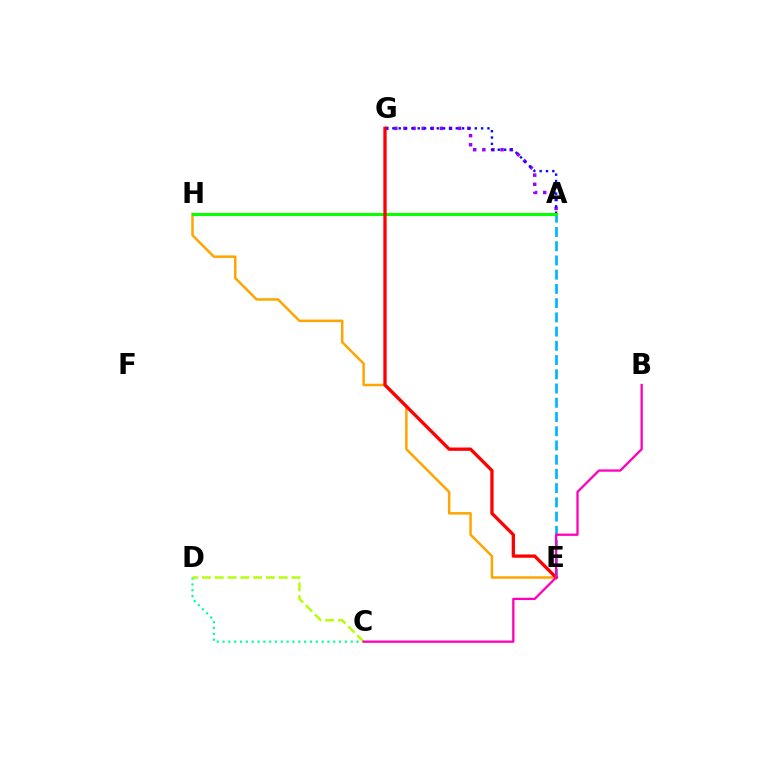{('C', 'D'): [{'color': '#00ff9d', 'line_style': 'dotted', 'thickness': 1.58}, {'color': '#b3ff00', 'line_style': 'dashed', 'thickness': 1.74}], ('E', 'H'): [{'color': '#ffa500', 'line_style': 'solid', 'thickness': 1.8}], ('A', 'G'): [{'color': '#9b00ff', 'line_style': 'dotted', 'thickness': 2.48}, {'color': '#0010ff', 'line_style': 'dotted', 'thickness': 1.72}], ('A', 'E'): [{'color': '#00b5ff', 'line_style': 'dashed', 'thickness': 1.93}], ('A', 'H'): [{'color': '#08ff00', 'line_style': 'solid', 'thickness': 2.22}], ('E', 'G'): [{'color': '#ff0000', 'line_style': 'solid', 'thickness': 2.37}], ('B', 'C'): [{'color': '#ff00bd', 'line_style': 'solid', 'thickness': 1.66}]}